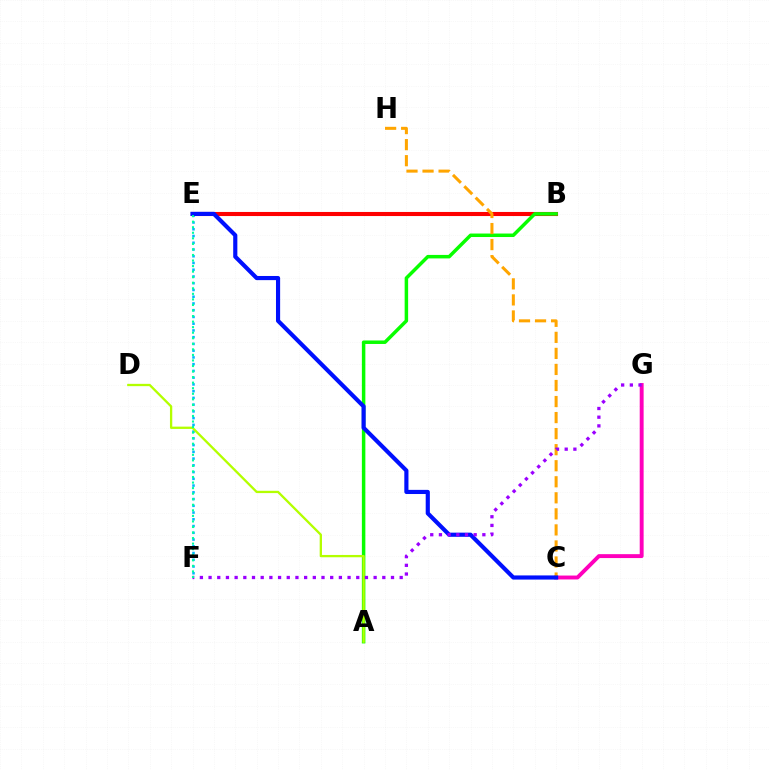{('E', 'F'): [{'color': '#00b5ff', 'line_style': 'dotted', 'thickness': 1.83}, {'color': '#00ff9d', 'line_style': 'dotted', 'thickness': 1.51}], ('C', 'G'): [{'color': '#ff00bd', 'line_style': 'solid', 'thickness': 2.81}], ('B', 'E'): [{'color': '#ff0000', 'line_style': 'solid', 'thickness': 2.94}], ('A', 'B'): [{'color': '#08ff00', 'line_style': 'solid', 'thickness': 2.51}], ('C', 'H'): [{'color': '#ffa500', 'line_style': 'dashed', 'thickness': 2.18}], ('C', 'E'): [{'color': '#0010ff', 'line_style': 'solid', 'thickness': 2.99}], ('A', 'D'): [{'color': '#b3ff00', 'line_style': 'solid', 'thickness': 1.66}], ('F', 'G'): [{'color': '#9b00ff', 'line_style': 'dotted', 'thickness': 2.36}]}